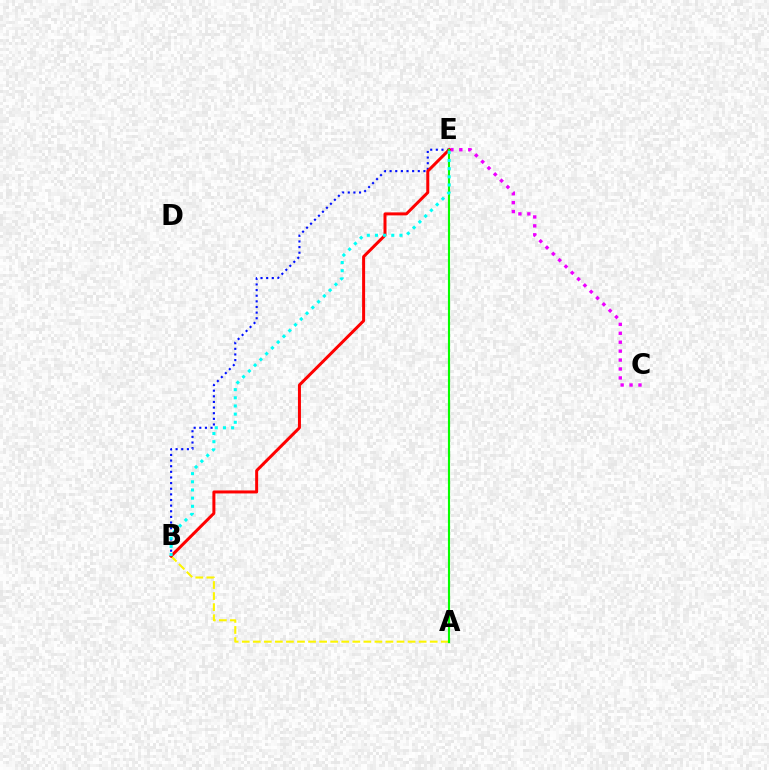{('B', 'E'): [{'color': '#0010ff', 'line_style': 'dotted', 'thickness': 1.53}, {'color': '#ff0000', 'line_style': 'solid', 'thickness': 2.16}, {'color': '#00fff6', 'line_style': 'dotted', 'thickness': 2.22}], ('A', 'B'): [{'color': '#fcf500', 'line_style': 'dashed', 'thickness': 1.5}], ('C', 'E'): [{'color': '#ee00ff', 'line_style': 'dotted', 'thickness': 2.43}], ('A', 'E'): [{'color': '#08ff00', 'line_style': 'solid', 'thickness': 1.54}]}